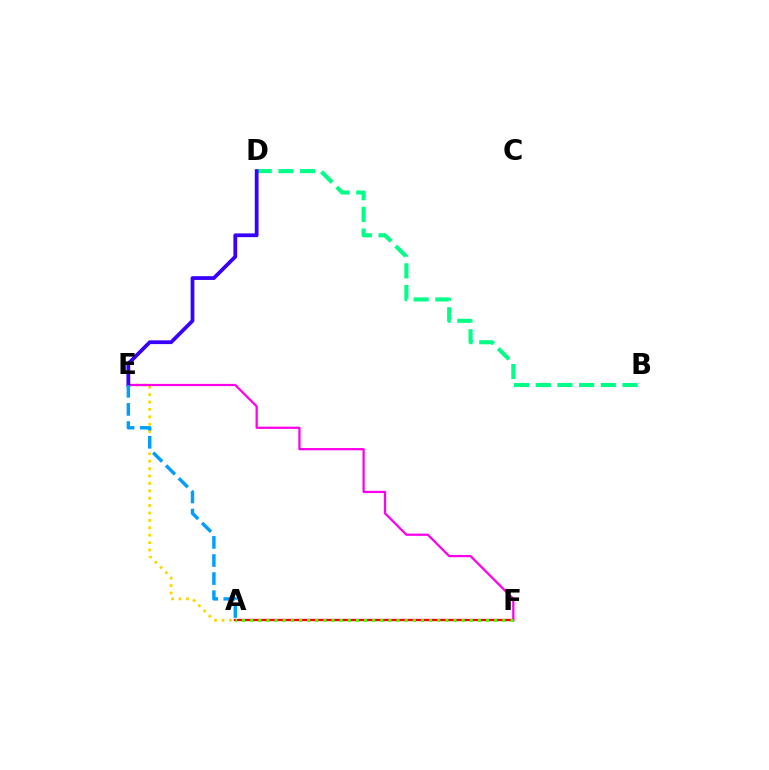{('A', 'E'): [{'color': '#ffd500', 'line_style': 'dotted', 'thickness': 2.01}, {'color': '#009eff', 'line_style': 'dashed', 'thickness': 2.46}], ('A', 'F'): [{'color': '#ff0000', 'line_style': 'solid', 'thickness': 1.69}, {'color': '#4fff00', 'line_style': 'dotted', 'thickness': 2.21}], ('B', 'D'): [{'color': '#00ff86', 'line_style': 'dashed', 'thickness': 2.95}], ('E', 'F'): [{'color': '#ff00ed', 'line_style': 'solid', 'thickness': 1.62}], ('D', 'E'): [{'color': '#3700ff', 'line_style': 'solid', 'thickness': 2.71}]}